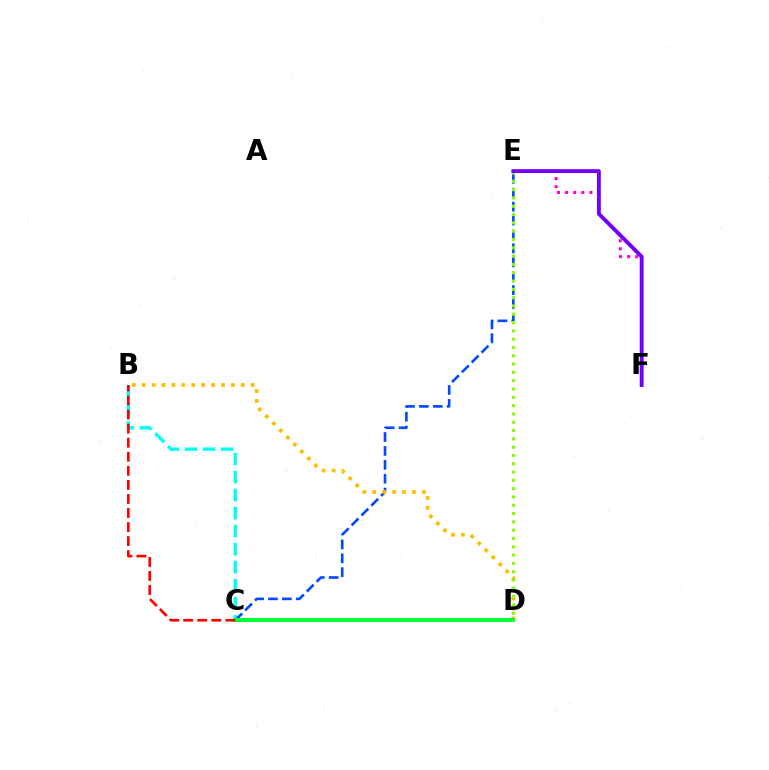{('E', 'F'): [{'color': '#ff00cf', 'line_style': 'dotted', 'thickness': 2.21}, {'color': '#7200ff', 'line_style': 'solid', 'thickness': 2.77}], ('B', 'C'): [{'color': '#00fff6', 'line_style': 'dashed', 'thickness': 2.45}, {'color': '#ff0000', 'line_style': 'dashed', 'thickness': 1.91}], ('C', 'E'): [{'color': '#004bff', 'line_style': 'dashed', 'thickness': 1.89}], ('B', 'D'): [{'color': '#ffbd00', 'line_style': 'dotted', 'thickness': 2.69}], ('C', 'D'): [{'color': '#00ff39', 'line_style': 'solid', 'thickness': 2.88}], ('D', 'E'): [{'color': '#84ff00', 'line_style': 'dotted', 'thickness': 2.26}]}